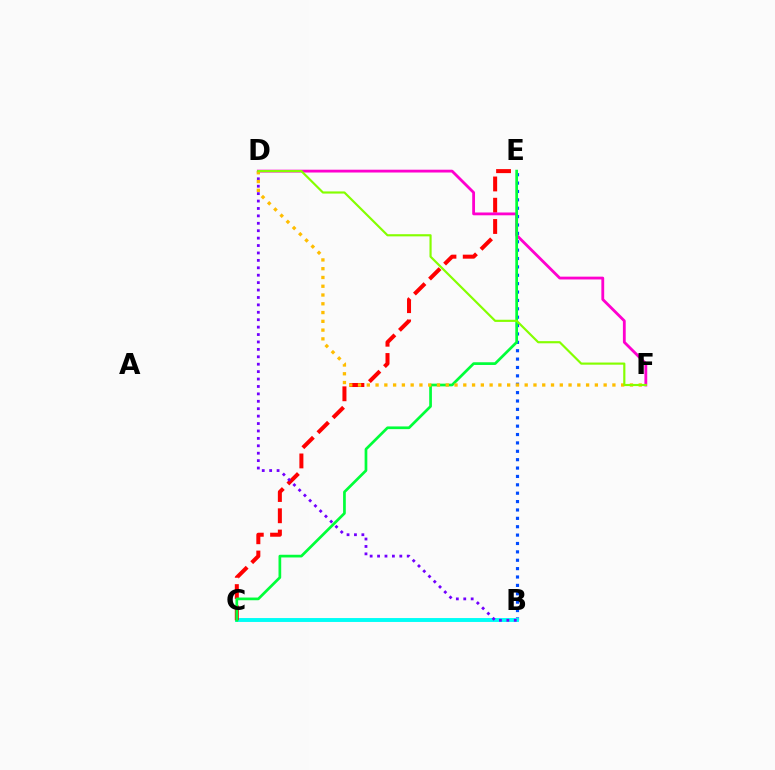{('B', 'E'): [{'color': '#004bff', 'line_style': 'dotted', 'thickness': 2.28}], ('B', 'C'): [{'color': '#00fff6', 'line_style': 'solid', 'thickness': 2.81}], ('C', 'E'): [{'color': '#ff0000', 'line_style': 'dashed', 'thickness': 2.89}, {'color': '#00ff39', 'line_style': 'solid', 'thickness': 1.95}], ('D', 'F'): [{'color': '#ff00cf', 'line_style': 'solid', 'thickness': 2.02}, {'color': '#ffbd00', 'line_style': 'dotted', 'thickness': 2.38}, {'color': '#84ff00', 'line_style': 'solid', 'thickness': 1.56}], ('B', 'D'): [{'color': '#7200ff', 'line_style': 'dotted', 'thickness': 2.02}]}